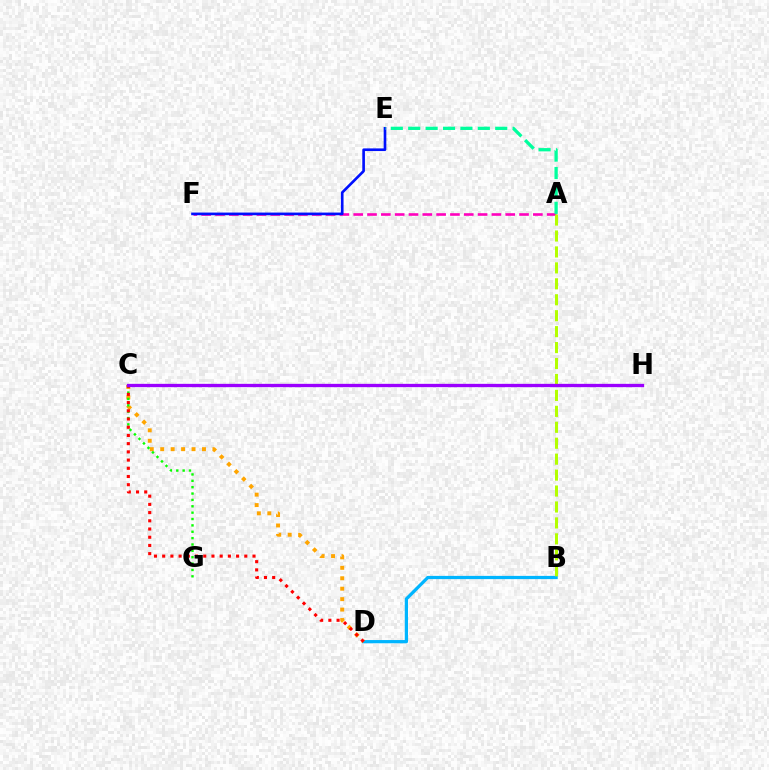{('A', 'F'): [{'color': '#ff00bd', 'line_style': 'dashed', 'thickness': 1.88}], ('B', 'D'): [{'color': '#00b5ff', 'line_style': 'solid', 'thickness': 2.33}], ('C', 'D'): [{'color': '#ffa500', 'line_style': 'dotted', 'thickness': 2.84}, {'color': '#ff0000', 'line_style': 'dotted', 'thickness': 2.23}], ('C', 'G'): [{'color': '#08ff00', 'line_style': 'dotted', 'thickness': 1.73}], ('A', 'B'): [{'color': '#b3ff00', 'line_style': 'dashed', 'thickness': 2.17}], ('E', 'F'): [{'color': '#0010ff', 'line_style': 'solid', 'thickness': 1.91}], ('C', 'H'): [{'color': '#9b00ff', 'line_style': 'solid', 'thickness': 2.39}], ('A', 'E'): [{'color': '#00ff9d', 'line_style': 'dashed', 'thickness': 2.36}]}